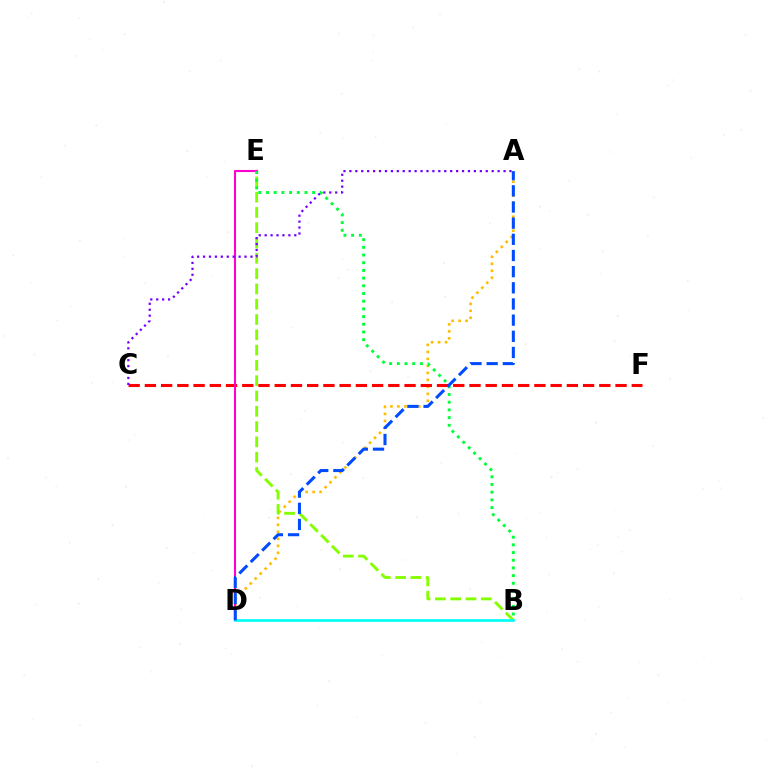{('A', 'D'): [{'color': '#ffbd00', 'line_style': 'dotted', 'thickness': 1.9}, {'color': '#004bff', 'line_style': 'dashed', 'thickness': 2.2}], ('B', 'E'): [{'color': '#84ff00', 'line_style': 'dashed', 'thickness': 2.08}, {'color': '#00ff39', 'line_style': 'dotted', 'thickness': 2.09}], ('C', 'F'): [{'color': '#ff0000', 'line_style': 'dashed', 'thickness': 2.2}], ('D', 'E'): [{'color': '#ff00cf', 'line_style': 'solid', 'thickness': 1.51}], ('A', 'C'): [{'color': '#7200ff', 'line_style': 'dotted', 'thickness': 1.61}], ('B', 'D'): [{'color': '#00fff6', 'line_style': 'solid', 'thickness': 1.94}]}